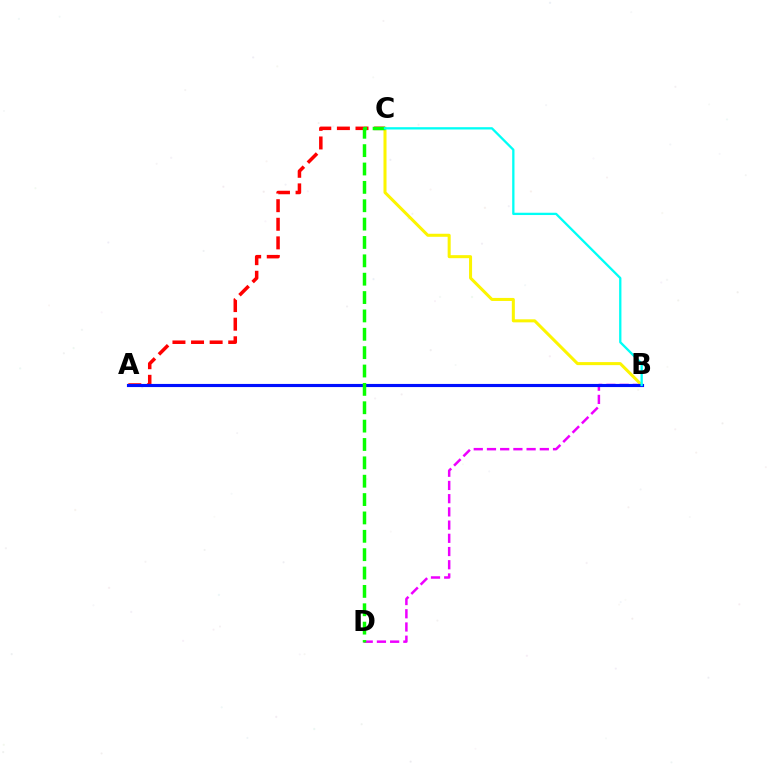{('A', 'C'): [{'color': '#ff0000', 'line_style': 'dashed', 'thickness': 2.53}], ('B', 'D'): [{'color': '#ee00ff', 'line_style': 'dashed', 'thickness': 1.8}], ('B', 'C'): [{'color': '#fcf500', 'line_style': 'solid', 'thickness': 2.18}, {'color': '#00fff6', 'line_style': 'solid', 'thickness': 1.66}], ('A', 'B'): [{'color': '#0010ff', 'line_style': 'solid', 'thickness': 2.26}], ('C', 'D'): [{'color': '#08ff00', 'line_style': 'dashed', 'thickness': 2.49}]}